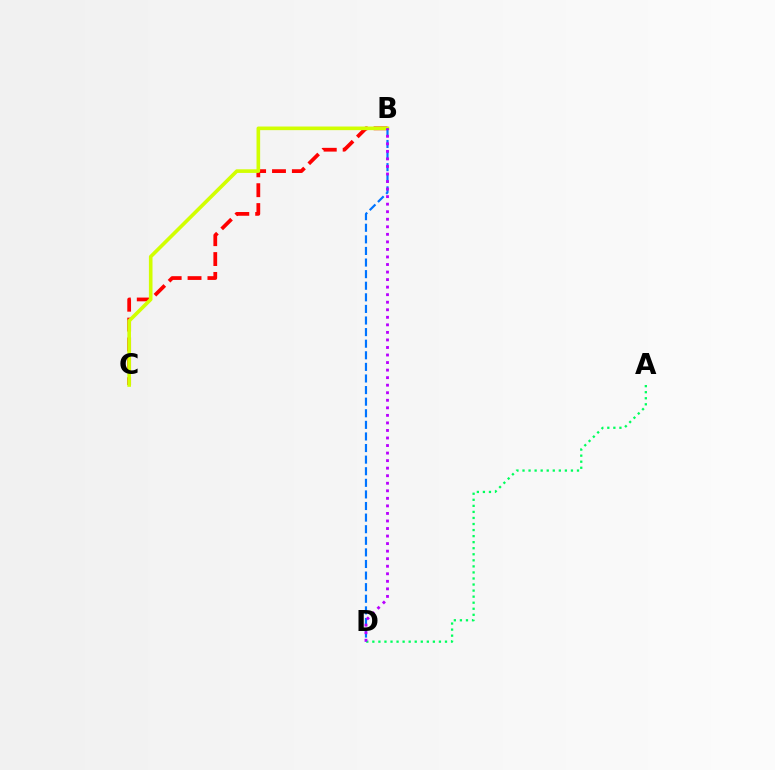{('B', 'C'): [{'color': '#ff0000', 'line_style': 'dashed', 'thickness': 2.7}, {'color': '#d1ff00', 'line_style': 'solid', 'thickness': 2.61}], ('A', 'D'): [{'color': '#00ff5c', 'line_style': 'dotted', 'thickness': 1.64}], ('B', 'D'): [{'color': '#0074ff', 'line_style': 'dashed', 'thickness': 1.57}, {'color': '#b900ff', 'line_style': 'dotted', 'thickness': 2.05}]}